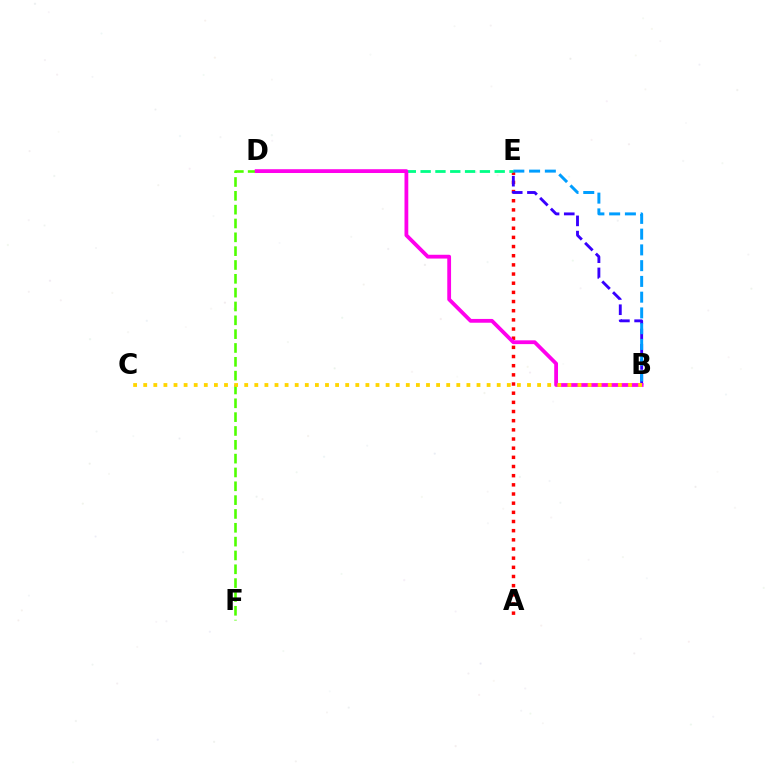{('D', 'F'): [{'color': '#4fff00', 'line_style': 'dashed', 'thickness': 1.88}], ('A', 'E'): [{'color': '#ff0000', 'line_style': 'dotted', 'thickness': 2.49}], ('D', 'E'): [{'color': '#00ff86', 'line_style': 'dashed', 'thickness': 2.01}], ('B', 'E'): [{'color': '#3700ff', 'line_style': 'dashed', 'thickness': 2.07}, {'color': '#009eff', 'line_style': 'dashed', 'thickness': 2.14}], ('B', 'D'): [{'color': '#ff00ed', 'line_style': 'solid', 'thickness': 2.73}], ('B', 'C'): [{'color': '#ffd500', 'line_style': 'dotted', 'thickness': 2.74}]}